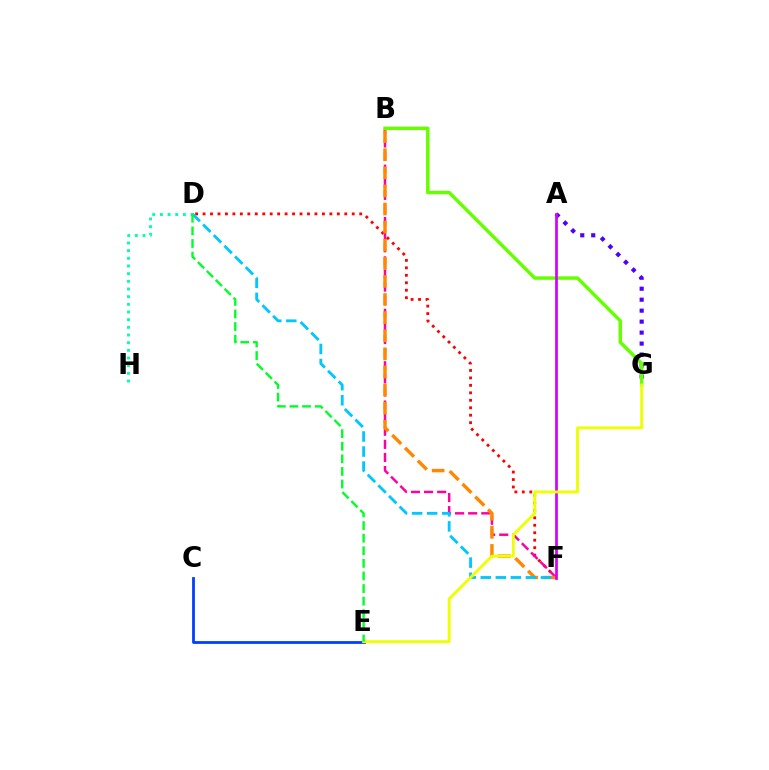{('D', 'F'): [{'color': '#ff0000', 'line_style': 'dotted', 'thickness': 2.03}, {'color': '#00c7ff', 'line_style': 'dashed', 'thickness': 2.04}], ('B', 'F'): [{'color': '#ff00a0', 'line_style': 'dashed', 'thickness': 1.78}, {'color': '#ff8800', 'line_style': 'dashed', 'thickness': 2.46}], ('A', 'G'): [{'color': '#4f00ff', 'line_style': 'dotted', 'thickness': 2.98}], ('C', 'E'): [{'color': '#003fff', 'line_style': 'solid', 'thickness': 2.01}], ('D', 'H'): [{'color': '#00ffaf', 'line_style': 'dotted', 'thickness': 2.08}], ('B', 'G'): [{'color': '#66ff00', 'line_style': 'solid', 'thickness': 2.48}], ('A', 'F'): [{'color': '#d600ff', 'line_style': 'solid', 'thickness': 1.97}], ('E', 'G'): [{'color': '#eeff00', 'line_style': 'solid', 'thickness': 2.07}], ('D', 'E'): [{'color': '#00ff27', 'line_style': 'dashed', 'thickness': 1.71}]}